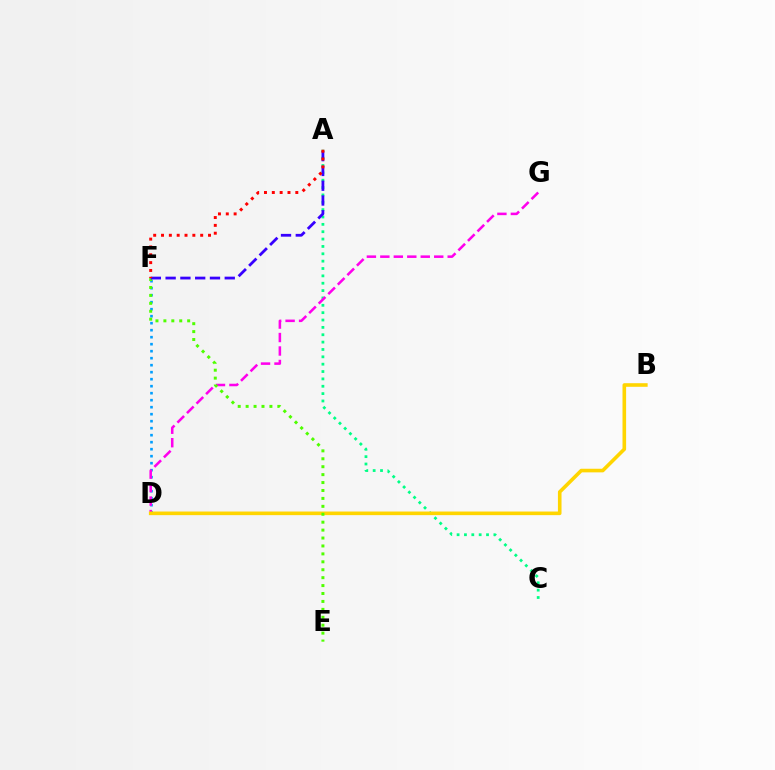{('A', 'C'): [{'color': '#00ff86', 'line_style': 'dotted', 'thickness': 2.0}], ('D', 'F'): [{'color': '#009eff', 'line_style': 'dotted', 'thickness': 1.9}], ('D', 'G'): [{'color': '#ff00ed', 'line_style': 'dashed', 'thickness': 1.83}], ('B', 'D'): [{'color': '#ffd500', 'line_style': 'solid', 'thickness': 2.6}], ('E', 'F'): [{'color': '#4fff00', 'line_style': 'dotted', 'thickness': 2.15}], ('A', 'F'): [{'color': '#3700ff', 'line_style': 'dashed', 'thickness': 2.01}, {'color': '#ff0000', 'line_style': 'dotted', 'thickness': 2.13}]}